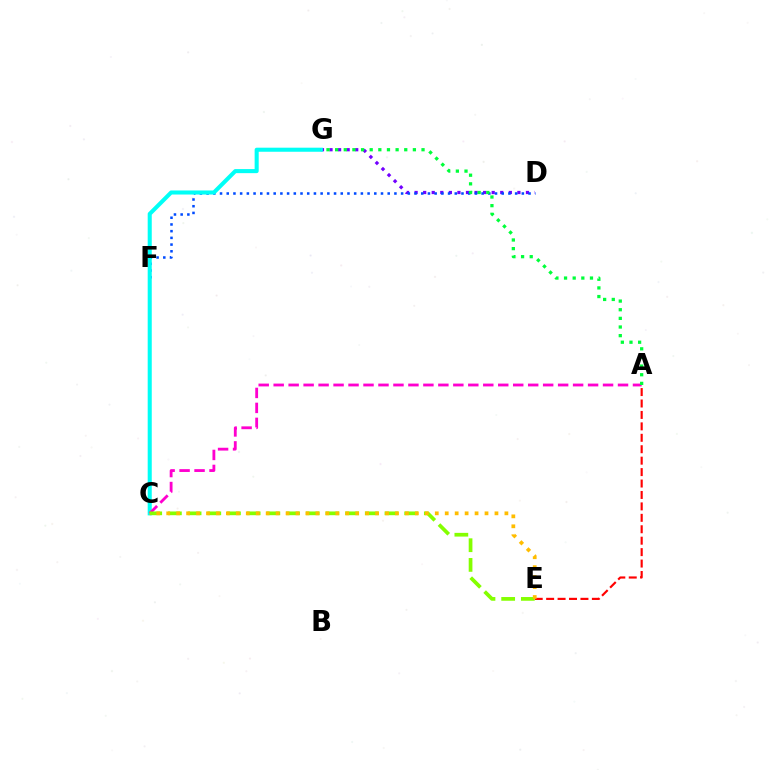{('D', 'G'): [{'color': '#7200ff', 'line_style': 'dotted', 'thickness': 2.33}], ('A', 'E'): [{'color': '#ff0000', 'line_style': 'dashed', 'thickness': 1.55}], ('D', 'F'): [{'color': '#004bff', 'line_style': 'dotted', 'thickness': 1.82}], ('C', 'G'): [{'color': '#00fff6', 'line_style': 'solid', 'thickness': 2.93}], ('A', 'C'): [{'color': '#ff00cf', 'line_style': 'dashed', 'thickness': 2.03}], ('A', 'G'): [{'color': '#00ff39', 'line_style': 'dotted', 'thickness': 2.35}], ('C', 'E'): [{'color': '#84ff00', 'line_style': 'dashed', 'thickness': 2.67}, {'color': '#ffbd00', 'line_style': 'dotted', 'thickness': 2.7}]}